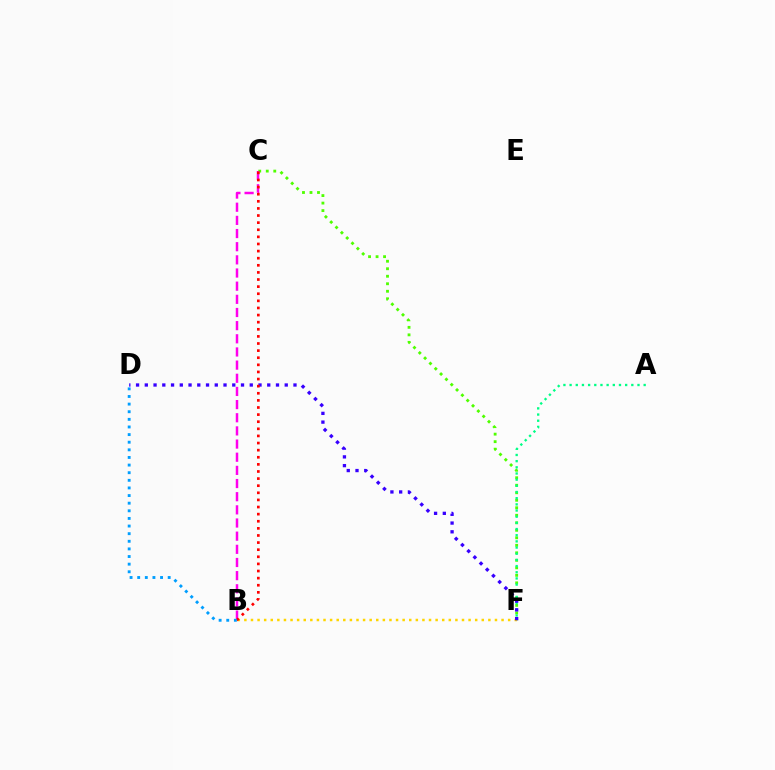{('C', 'F'): [{'color': '#4fff00', 'line_style': 'dotted', 'thickness': 2.04}], ('A', 'F'): [{'color': '#00ff86', 'line_style': 'dotted', 'thickness': 1.68}], ('B', 'F'): [{'color': '#ffd500', 'line_style': 'dotted', 'thickness': 1.79}], ('D', 'F'): [{'color': '#3700ff', 'line_style': 'dotted', 'thickness': 2.38}], ('B', 'C'): [{'color': '#ff00ed', 'line_style': 'dashed', 'thickness': 1.79}, {'color': '#ff0000', 'line_style': 'dotted', 'thickness': 1.93}], ('B', 'D'): [{'color': '#009eff', 'line_style': 'dotted', 'thickness': 2.07}]}